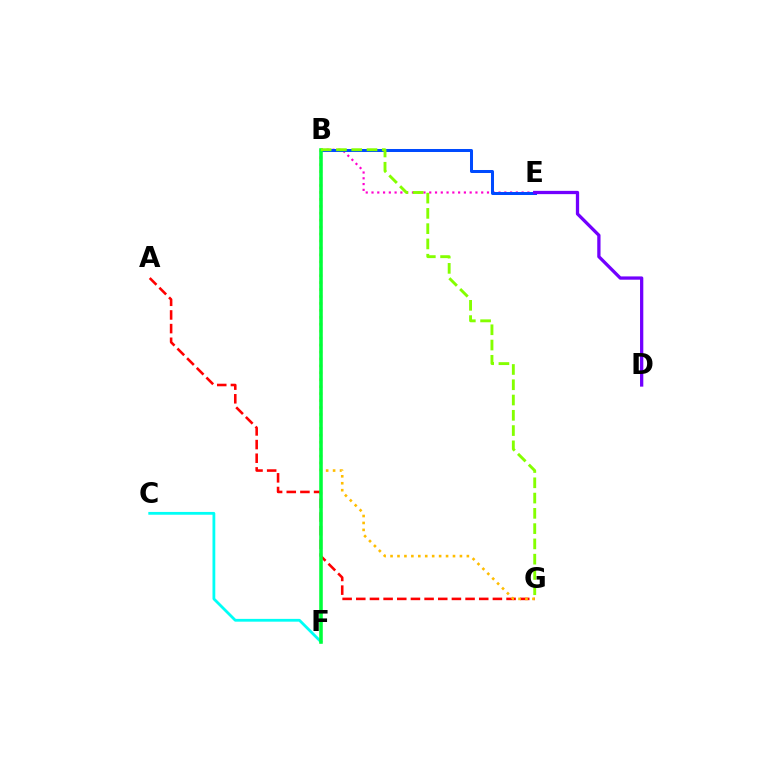{('B', 'E'): [{'color': '#ff00cf', 'line_style': 'dotted', 'thickness': 1.57}, {'color': '#004bff', 'line_style': 'solid', 'thickness': 2.16}], ('A', 'G'): [{'color': '#ff0000', 'line_style': 'dashed', 'thickness': 1.86}], ('B', 'G'): [{'color': '#ffbd00', 'line_style': 'dotted', 'thickness': 1.89}, {'color': '#84ff00', 'line_style': 'dashed', 'thickness': 2.07}], ('C', 'F'): [{'color': '#00fff6', 'line_style': 'solid', 'thickness': 2.01}], ('B', 'F'): [{'color': '#00ff39', 'line_style': 'solid', 'thickness': 2.56}], ('D', 'E'): [{'color': '#7200ff', 'line_style': 'solid', 'thickness': 2.36}]}